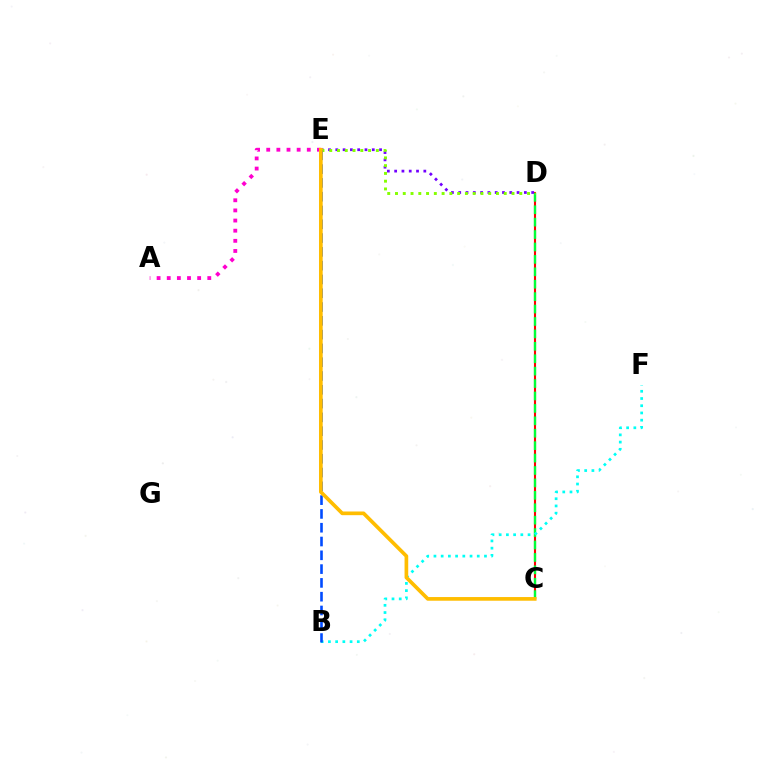{('C', 'D'): [{'color': '#ff0000', 'line_style': 'solid', 'thickness': 1.52}, {'color': '#00ff39', 'line_style': 'dashed', 'thickness': 1.69}], ('A', 'E'): [{'color': '#ff00cf', 'line_style': 'dotted', 'thickness': 2.75}], ('D', 'E'): [{'color': '#7200ff', 'line_style': 'dotted', 'thickness': 1.98}, {'color': '#84ff00', 'line_style': 'dotted', 'thickness': 2.11}], ('B', 'F'): [{'color': '#00fff6', 'line_style': 'dotted', 'thickness': 1.96}], ('B', 'E'): [{'color': '#004bff', 'line_style': 'dashed', 'thickness': 1.87}], ('C', 'E'): [{'color': '#ffbd00', 'line_style': 'solid', 'thickness': 2.65}]}